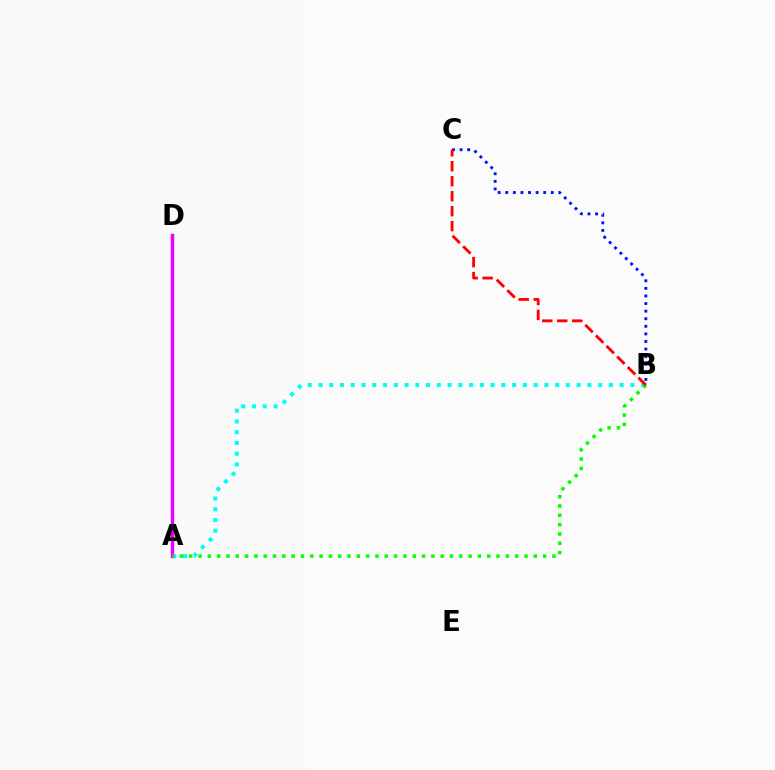{('A', 'B'): [{'color': '#00fff6', 'line_style': 'dotted', 'thickness': 2.92}, {'color': '#08ff00', 'line_style': 'dotted', 'thickness': 2.53}], ('B', 'C'): [{'color': '#0010ff', 'line_style': 'dotted', 'thickness': 2.06}, {'color': '#ff0000', 'line_style': 'dashed', 'thickness': 2.03}], ('A', 'D'): [{'color': '#fcf500', 'line_style': 'dotted', 'thickness': 2.08}, {'color': '#ee00ff', 'line_style': 'solid', 'thickness': 2.48}]}